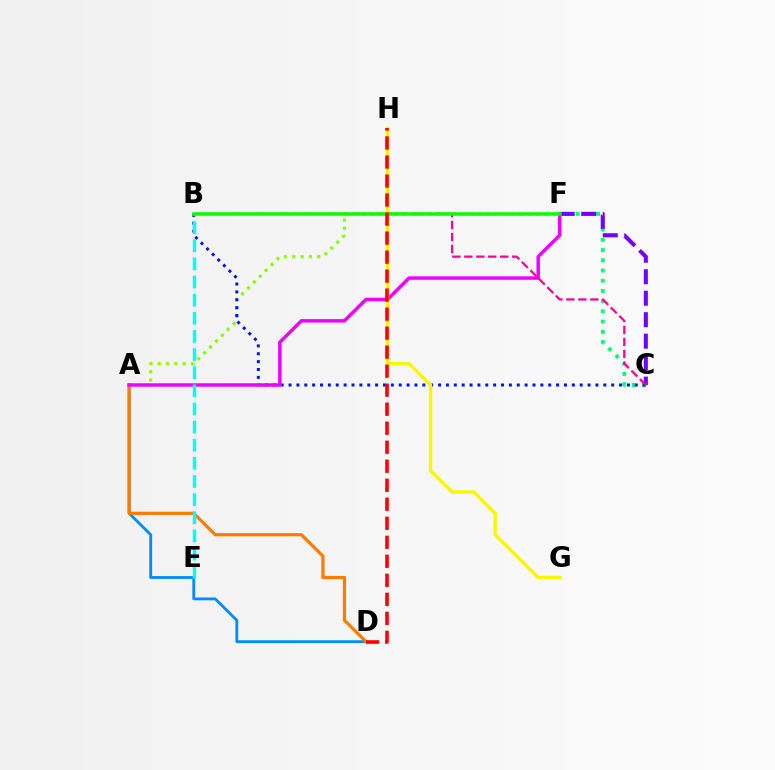{('A', 'F'): [{'color': '#84ff00', 'line_style': 'dotted', 'thickness': 2.26}, {'color': '#ee00ff', 'line_style': 'solid', 'thickness': 2.49}], ('C', 'F'): [{'color': '#00ff74', 'line_style': 'dotted', 'thickness': 2.78}, {'color': '#7200ff', 'line_style': 'dashed', 'thickness': 2.92}], ('A', 'D'): [{'color': '#008cff', 'line_style': 'solid', 'thickness': 2.03}, {'color': '#ff7c00', 'line_style': 'solid', 'thickness': 2.32}], ('B', 'C'): [{'color': '#0010ff', 'line_style': 'dotted', 'thickness': 2.14}, {'color': '#ff0094', 'line_style': 'dashed', 'thickness': 1.63}], ('B', 'E'): [{'color': '#00fff6', 'line_style': 'dashed', 'thickness': 2.46}], ('G', 'H'): [{'color': '#fcf500', 'line_style': 'solid', 'thickness': 2.4}], ('B', 'F'): [{'color': '#08ff00', 'line_style': 'solid', 'thickness': 2.52}], ('D', 'H'): [{'color': '#ff0000', 'line_style': 'dashed', 'thickness': 2.58}]}